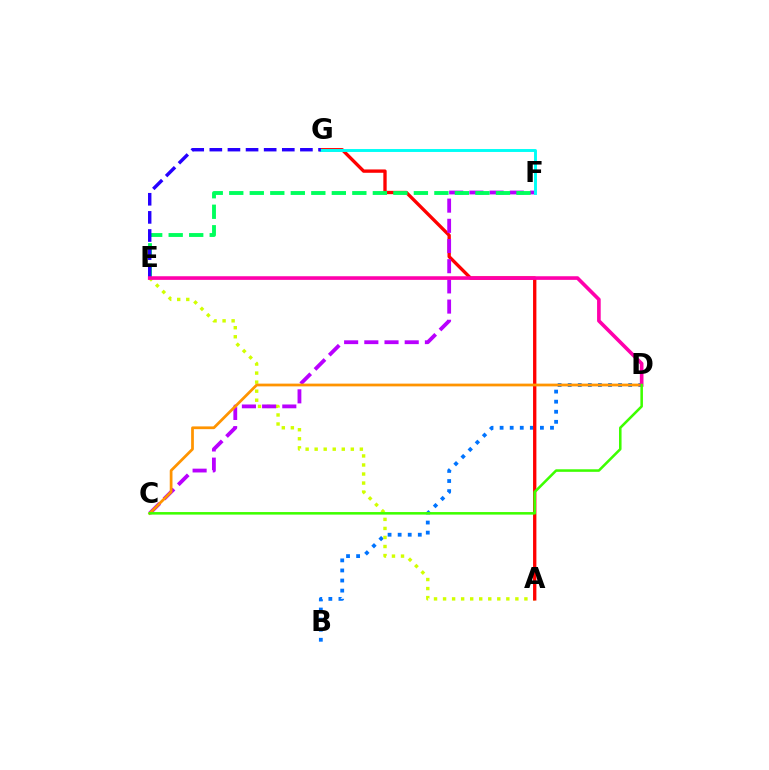{('B', 'D'): [{'color': '#0074ff', 'line_style': 'dotted', 'thickness': 2.74}], ('A', 'E'): [{'color': '#d1ff00', 'line_style': 'dotted', 'thickness': 2.46}], ('A', 'G'): [{'color': '#ff0000', 'line_style': 'solid', 'thickness': 2.4}], ('C', 'F'): [{'color': '#b900ff', 'line_style': 'dashed', 'thickness': 2.74}], ('F', 'G'): [{'color': '#00fff6', 'line_style': 'solid', 'thickness': 2.1}], ('E', 'F'): [{'color': '#00ff5c', 'line_style': 'dashed', 'thickness': 2.79}], ('E', 'G'): [{'color': '#2500ff', 'line_style': 'dashed', 'thickness': 2.46}], ('C', 'D'): [{'color': '#ff9400', 'line_style': 'solid', 'thickness': 1.98}, {'color': '#3dff00', 'line_style': 'solid', 'thickness': 1.83}], ('D', 'E'): [{'color': '#ff00ac', 'line_style': 'solid', 'thickness': 2.61}]}